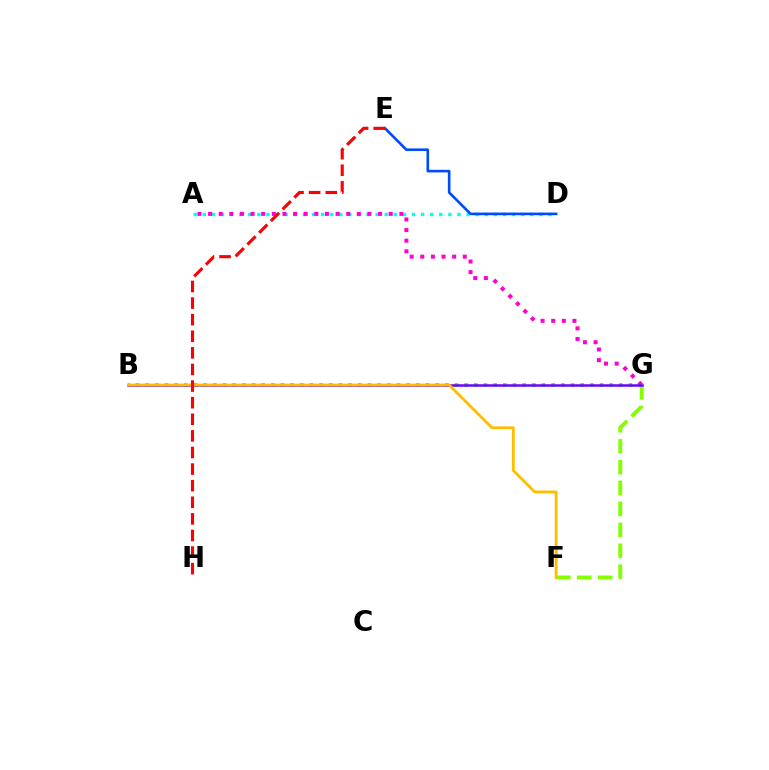{('A', 'D'): [{'color': '#00fff6', 'line_style': 'dotted', 'thickness': 2.47}], ('F', 'G'): [{'color': '#84ff00', 'line_style': 'dashed', 'thickness': 2.84}], ('B', 'G'): [{'color': '#00ff39', 'line_style': 'dotted', 'thickness': 2.63}, {'color': '#7200ff', 'line_style': 'solid', 'thickness': 1.81}], ('A', 'G'): [{'color': '#ff00cf', 'line_style': 'dotted', 'thickness': 2.89}], ('D', 'E'): [{'color': '#004bff', 'line_style': 'solid', 'thickness': 1.89}], ('B', 'F'): [{'color': '#ffbd00', 'line_style': 'solid', 'thickness': 2.03}], ('E', 'H'): [{'color': '#ff0000', 'line_style': 'dashed', 'thickness': 2.26}]}